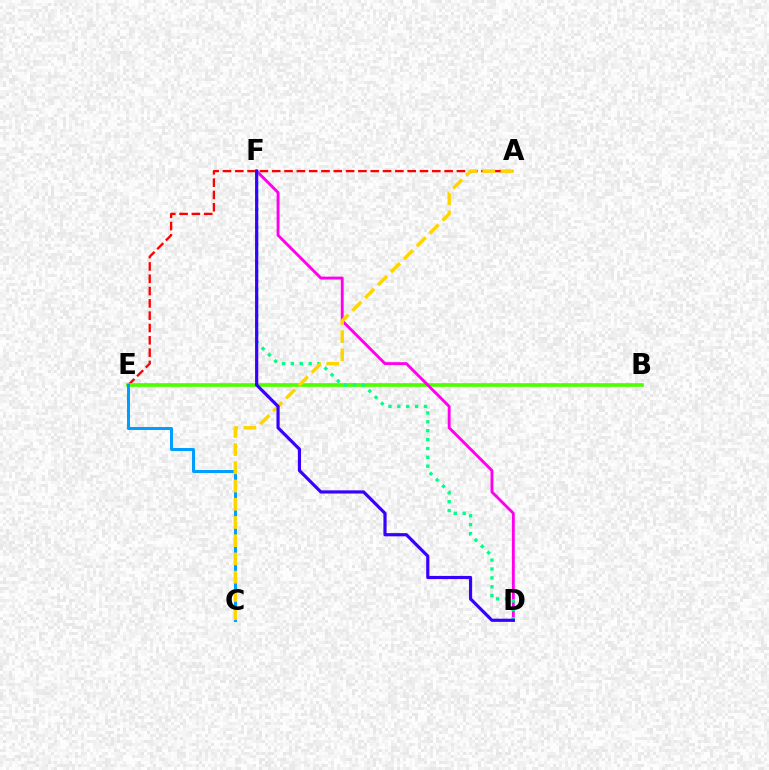{('A', 'E'): [{'color': '#ff0000', 'line_style': 'dashed', 'thickness': 1.67}], ('B', 'E'): [{'color': '#4fff00', 'line_style': 'solid', 'thickness': 2.63}], ('D', 'F'): [{'color': '#ff00ed', 'line_style': 'solid', 'thickness': 2.07}, {'color': '#00ff86', 'line_style': 'dotted', 'thickness': 2.41}, {'color': '#3700ff', 'line_style': 'solid', 'thickness': 2.29}], ('C', 'E'): [{'color': '#009eff', 'line_style': 'solid', 'thickness': 2.15}], ('A', 'C'): [{'color': '#ffd500', 'line_style': 'dashed', 'thickness': 2.48}]}